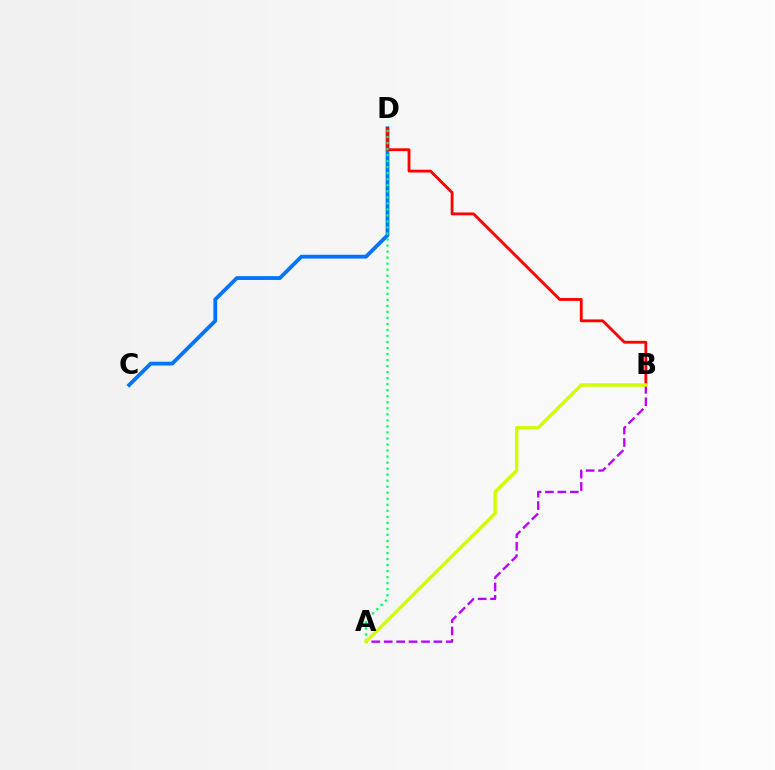{('C', 'D'): [{'color': '#0074ff', 'line_style': 'solid', 'thickness': 2.74}], ('A', 'B'): [{'color': '#b900ff', 'line_style': 'dashed', 'thickness': 1.69}, {'color': '#d1ff00', 'line_style': 'solid', 'thickness': 2.48}], ('B', 'D'): [{'color': '#ff0000', 'line_style': 'solid', 'thickness': 2.03}], ('A', 'D'): [{'color': '#00ff5c', 'line_style': 'dotted', 'thickness': 1.64}]}